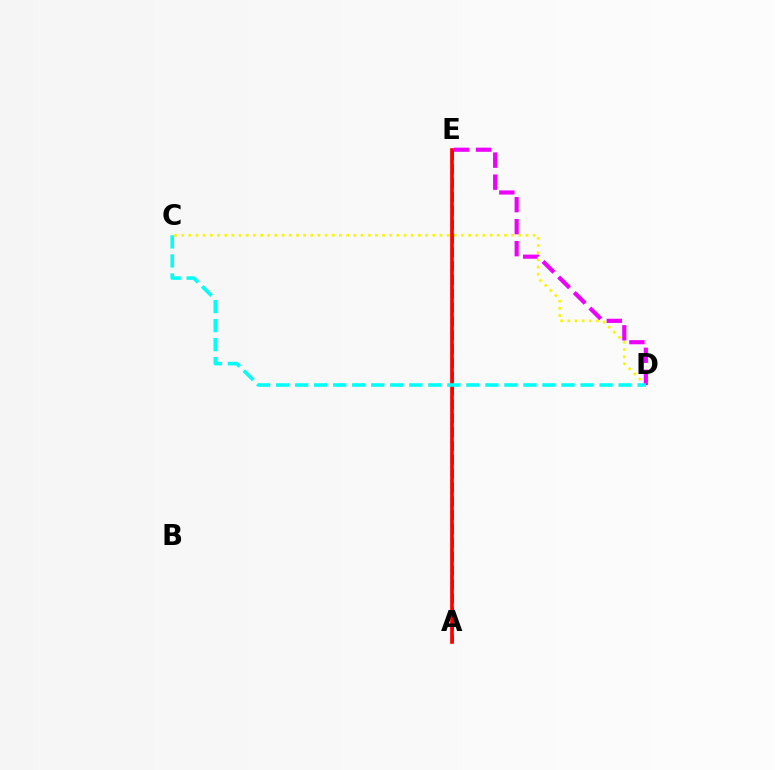{('C', 'D'): [{'color': '#fcf500', 'line_style': 'dotted', 'thickness': 1.95}, {'color': '#00fff6', 'line_style': 'dashed', 'thickness': 2.58}], ('A', 'E'): [{'color': '#0010ff', 'line_style': 'dashed', 'thickness': 1.88}, {'color': '#08ff00', 'line_style': 'dotted', 'thickness': 1.74}, {'color': '#ff0000', 'line_style': 'solid', 'thickness': 2.63}], ('D', 'E'): [{'color': '#ee00ff', 'line_style': 'dashed', 'thickness': 2.99}]}